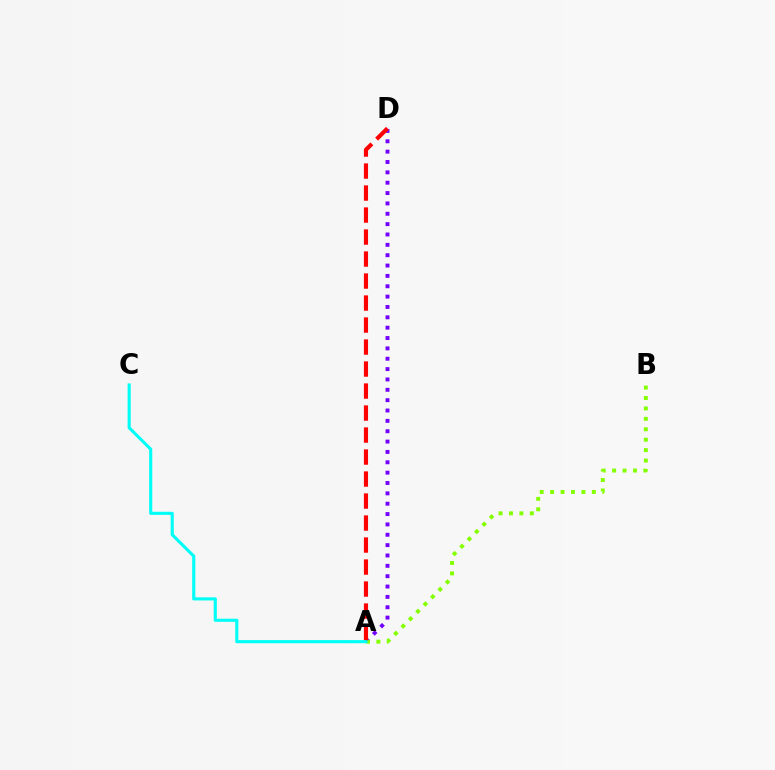{('A', 'D'): [{'color': '#7200ff', 'line_style': 'dotted', 'thickness': 2.81}, {'color': '#ff0000', 'line_style': 'dashed', 'thickness': 2.99}], ('A', 'B'): [{'color': '#84ff00', 'line_style': 'dotted', 'thickness': 2.83}], ('A', 'C'): [{'color': '#00fff6', 'line_style': 'solid', 'thickness': 2.24}]}